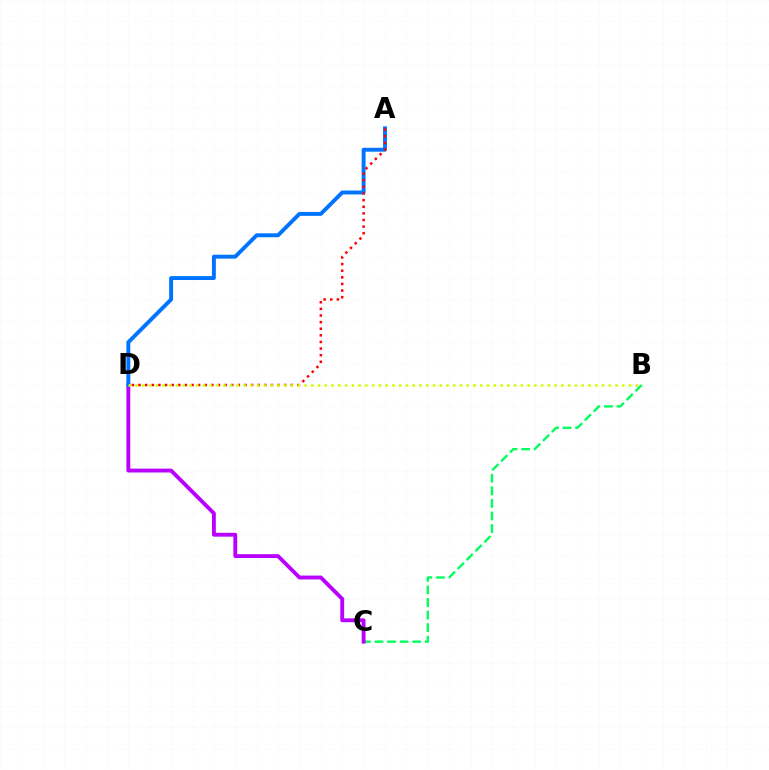{('B', 'C'): [{'color': '#00ff5c', 'line_style': 'dashed', 'thickness': 1.71}], ('C', 'D'): [{'color': '#b900ff', 'line_style': 'solid', 'thickness': 2.77}], ('A', 'D'): [{'color': '#0074ff', 'line_style': 'solid', 'thickness': 2.82}, {'color': '#ff0000', 'line_style': 'dotted', 'thickness': 1.8}], ('B', 'D'): [{'color': '#d1ff00', 'line_style': 'dotted', 'thickness': 1.84}]}